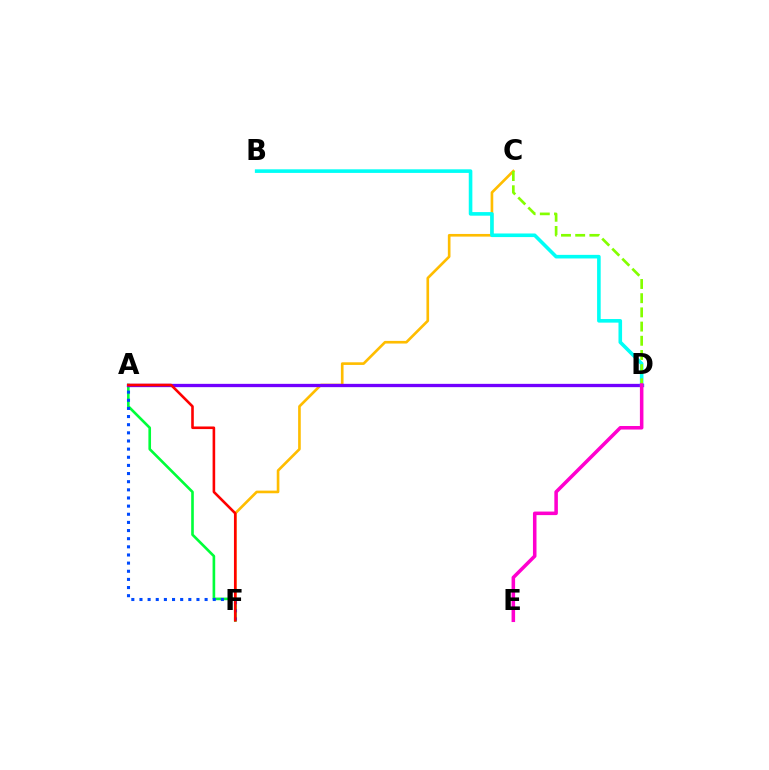{('C', 'F'): [{'color': '#ffbd00', 'line_style': 'solid', 'thickness': 1.91}], ('A', 'F'): [{'color': '#00ff39', 'line_style': 'solid', 'thickness': 1.9}, {'color': '#004bff', 'line_style': 'dotted', 'thickness': 2.21}, {'color': '#ff0000', 'line_style': 'solid', 'thickness': 1.87}], ('A', 'D'): [{'color': '#7200ff', 'line_style': 'solid', 'thickness': 2.38}], ('B', 'D'): [{'color': '#00fff6', 'line_style': 'solid', 'thickness': 2.59}], ('C', 'D'): [{'color': '#84ff00', 'line_style': 'dashed', 'thickness': 1.93}], ('D', 'E'): [{'color': '#ff00cf', 'line_style': 'solid', 'thickness': 2.55}]}